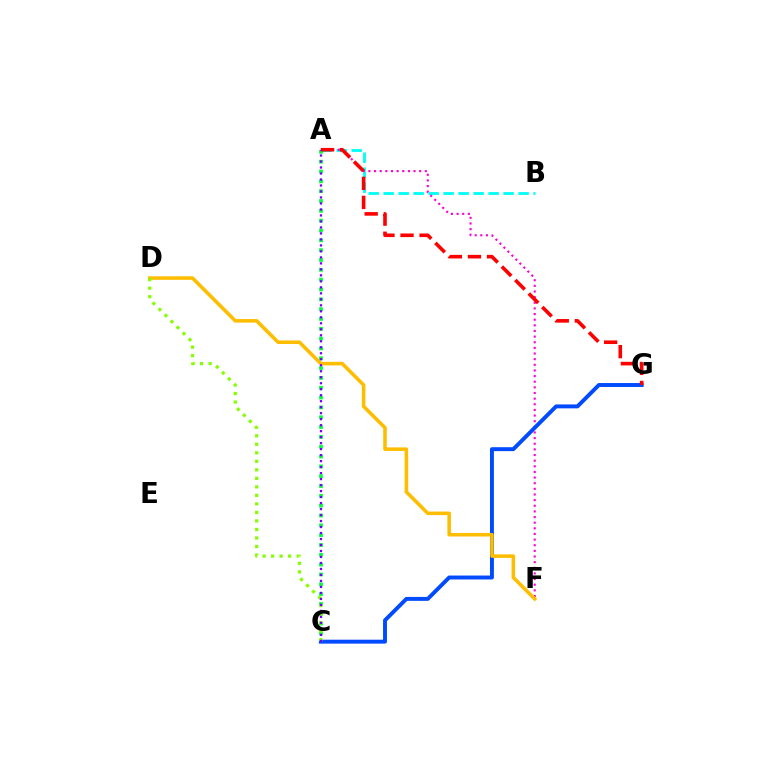{('A', 'B'): [{'color': '#00fff6', 'line_style': 'dashed', 'thickness': 2.04}], ('A', 'C'): [{'color': '#00ff39', 'line_style': 'dotted', 'thickness': 2.67}, {'color': '#7200ff', 'line_style': 'dotted', 'thickness': 1.63}], ('A', 'F'): [{'color': '#ff00cf', 'line_style': 'dotted', 'thickness': 1.53}], ('C', 'G'): [{'color': '#004bff', 'line_style': 'solid', 'thickness': 2.83}], ('D', 'F'): [{'color': '#ffbd00', 'line_style': 'solid', 'thickness': 2.56}], ('C', 'D'): [{'color': '#84ff00', 'line_style': 'dotted', 'thickness': 2.31}], ('A', 'G'): [{'color': '#ff0000', 'line_style': 'dashed', 'thickness': 2.59}]}